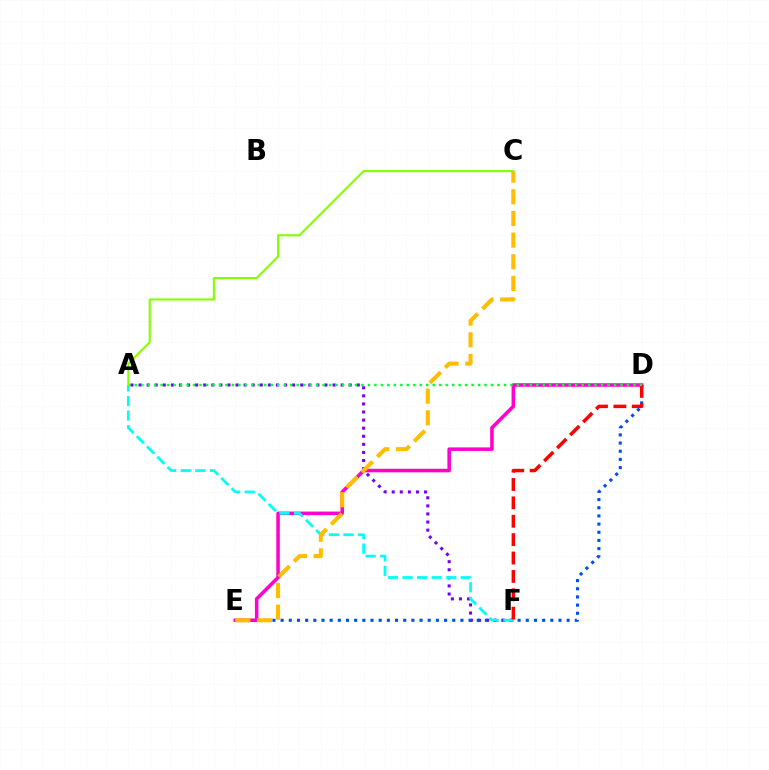{('A', 'F'): [{'color': '#7200ff', 'line_style': 'dotted', 'thickness': 2.2}, {'color': '#00fff6', 'line_style': 'dashed', 'thickness': 1.98}], ('D', 'E'): [{'color': '#004bff', 'line_style': 'dotted', 'thickness': 2.22}, {'color': '#ff00cf', 'line_style': 'solid', 'thickness': 2.55}], ('D', 'F'): [{'color': '#ff0000', 'line_style': 'dashed', 'thickness': 2.5}], ('C', 'E'): [{'color': '#ffbd00', 'line_style': 'dashed', 'thickness': 2.94}], ('A', 'D'): [{'color': '#00ff39', 'line_style': 'dotted', 'thickness': 1.76}], ('A', 'C'): [{'color': '#84ff00', 'line_style': 'solid', 'thickness': 1.51}]}